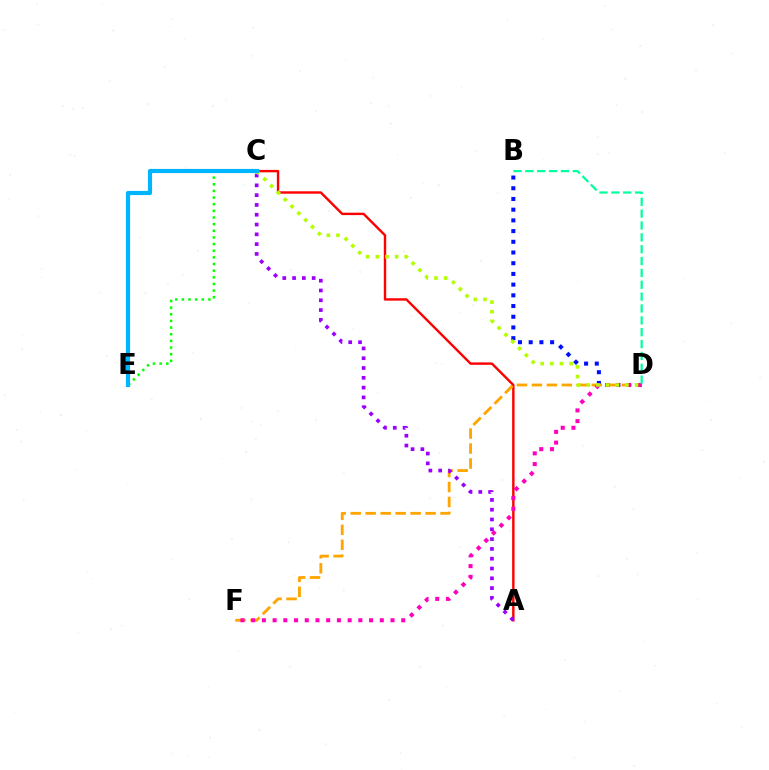{('B', 'D'): [{'color': '#0010ff', 'line_style': 'dotted', 'thickness': 2.91}, {'color': '#00ff9d', 'line_style': 'dashed', 'thickness': 1.61}], ('A', 'C'): [{'color': '#ff0000', 'line_style': 'solid', 'thickness': 1.73}, {'color': '#9b00ff', 'line_style': 'dotted', 'thickness': 2.66}], ('D', 'F'): [{'color': '#ffa500', 'line_style': 'dashed', 'thickness': 2.03}, {'color': '#ff00bd', 'line_style': 'dotted', 'thickness': 2.91}], ('C', 'D'): [{'color': '#b3ff00', 'line_style': 'dotted', 'thickness': 2.62}], ('C', 'E'): [{'color': '#08ff00', 'line_style': 'dotted', 'thickness': 1.81}, {'color': '#00b5ff', 'line_style': 'solid', 'thickness': 2.99}]}